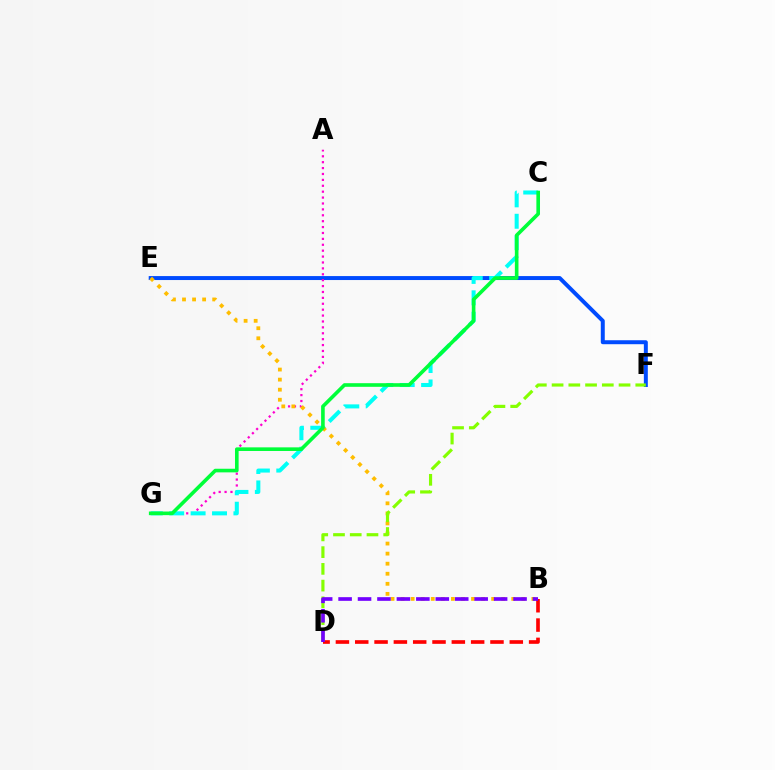{('E', 'F'): [{'color': '#004bff', 'line_style': 'solid', 'thickness': 2.86}], ('A', 'G'): [{'color': '#ff00cf', 'line_style': 'dotted', 'thickness': 1.6}], ('C', 'G'): [{'color': '#00fff6', 'line_style': 'dashed', 'thickness': 2.91}, {'color': '#00ff39', 'line_style': 'solid', 'thickness': 2.61}], ('B', 'D'): [{'color': '#ff0000', 'line_style': 'dashed', 'thickness': 2.62}, {'color': '#7200ff', 'line_style': 'dashed', 'thickness': 2.64}], ('B', 'E'): [{'color': '#ffbd00', 'line_style': 'dotted', 'thickness': 2.73}], ('D', 'F'): [{'color': '#84ff00', 'line_style': 'dashed', 'thickness': 2.27}]}